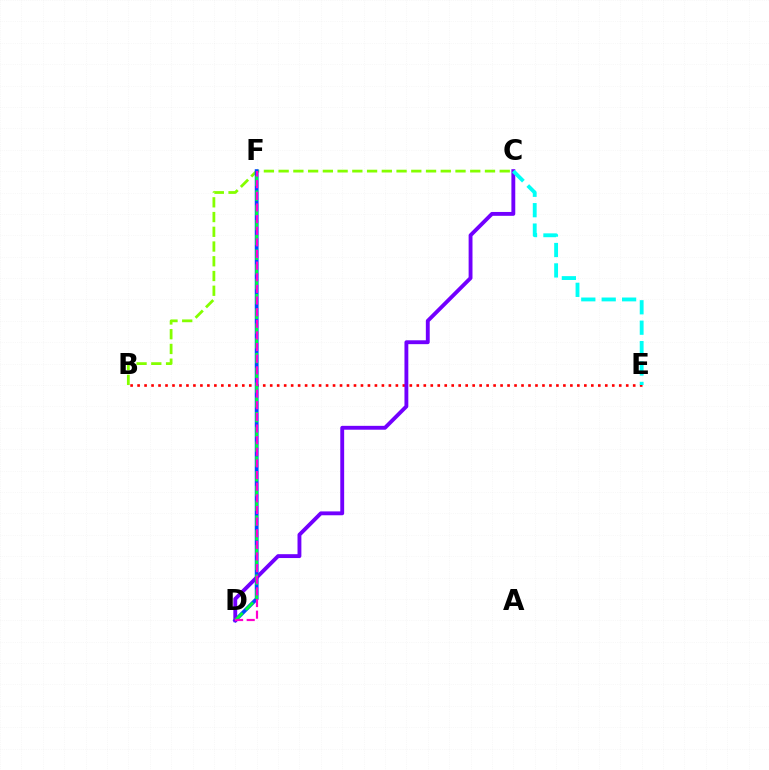{('D', 'F'): [{'color': '#ffbd00', 'line_style': 'dashed', 'thickness': 1.98}, {'color': '#004bff', 'line_style': 'solid', 'thickness': 2.75}, {'color': '#00ff39', 'line_style': 'dashed', 'thickness': 2.01}, {'color': '#ff00cf', 'line_style': 'dashed', 'thickness': 1.58}], ('B', 'C'): [{'color': '#84ff00', 'line_style': 'dashed', 'thickness': 2.0}], ('B', 'E'): [{'color': '#ff0000', 'line_style': 'dotted', 'thickness': 1.9}], ('C', 'D'): [{'color': '#7200ff', 'line_style': 'solid', 'thickness': 2.78}], ('C', 'E'): [{'color': '#00fff6', 'line_style': 'dashed', 'thickness': 2.77}]}